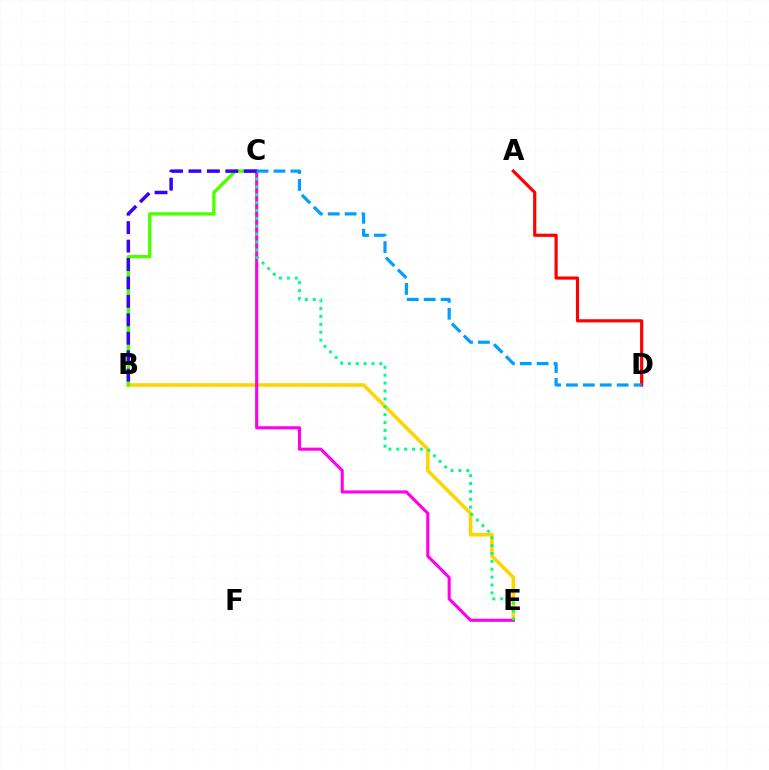{('B', 'E'): [{'color': '#ffd500', 'line_style': 'solid', 'thickness': 2.59}], ('B', 'C'): [{'color': '#4fff00', 'line_style': 'solid', 'thickness': 2.43}, {'color': '#3700ff', 'line_style': 'dashed', 'thickness': 2.5}], ('C', 'E'): [{'color': '#ff00ed', 'line_style': 'solid', 'thickness': 2.22}, {'color': '#00ff86', 'line_style': 'dotted', 'thickness': 2.14}], ('A', 'D'): [{'color': '#ff0000', 'line_style': 'solid', 'thickness': 2.28}], ('C', 'D'): [{'color': '#009eff', 'line_style': 'dashed', 'thickness': 2.3}]}